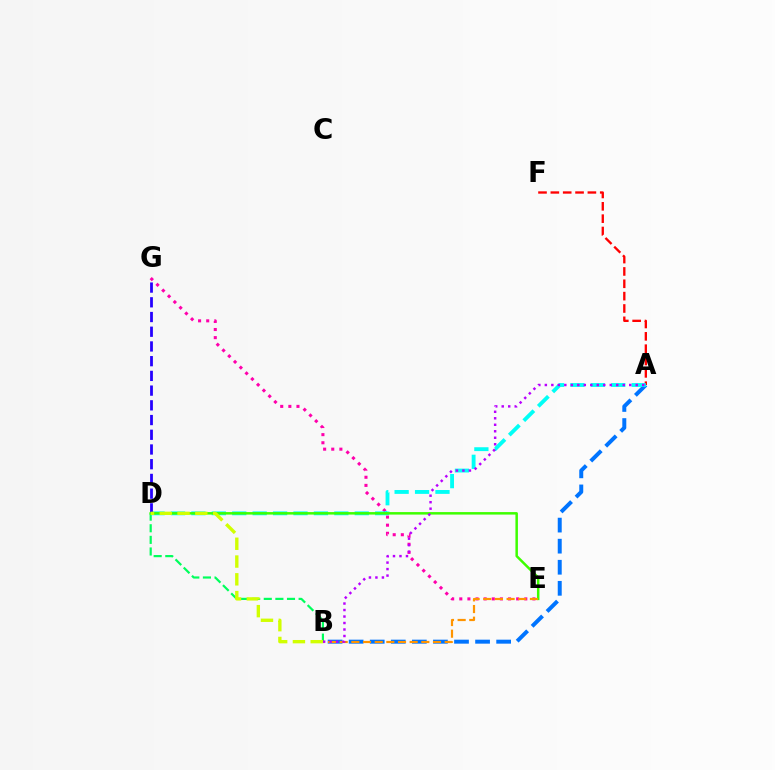{('A', 'F'): [{'color': '#ff0000', 'line_style': 'dashed', 'thickness': 1.68}], ('E', 'G'): [{'color': '#ff00ac', 'line_style': 'dotted', 'thickness': 2.21}], ('A', 'B'): [{'color': '#0074ff', 'line_style': 'dashed', 'thickness': 2.86}, {'color': '#b900ff', 'line_style': 'dotted', 'thickness': 1.76}], ('B', 'D'): [{'color': '#00ff5c', 'line_style': 'dashed', 'thickness': 1.58}, {'color': '#d1ff00', 'line_style': 'dashed', 'thickness': 2.42}], ('A', 'D'): [{'color': '#00fff6', 'line_style': 'dashed', 'thickness': 2.77}], ('D', 'G'): [{'color': '#2500ff', 'line_style': 'dashed', 'thickness': 2.0}], ('D', 'E'): [{'color': '#3dff00', 'line_style': 'solid', 'thickness': 1.8}], ('B', 'E'): [{'color': '#ff9400', 'line_style': 'dashed', 'thickness': 1.58}]}